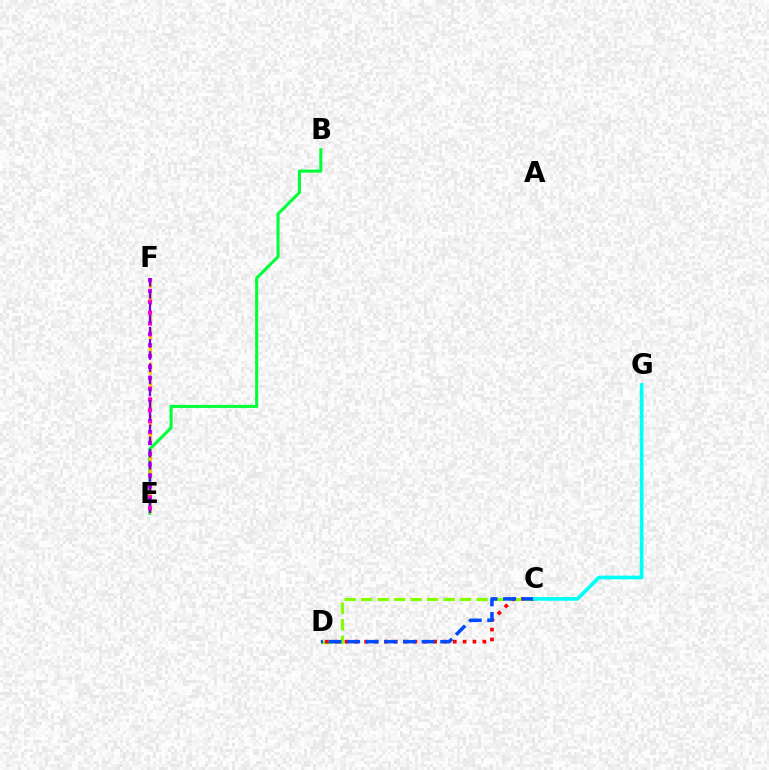{('C', 'D'): [{'color': '#84ff00', 'line_style': 'dashed', 'thickness': 2.24}, {'color': '#ff0000', 'line_style': 'dotted', 'thickness': 2.68}, {'color': '#004bff', 'line_style': 'dashed', 'thickness': 2.53}], ('B', 'E'): [{'color': '#00ff39', 'line_style': 'solid', 'thickness': 2.2}], ('E', 'F'): [{'color': '#ffbd00', 'line_style': 'dashed', 'thickness': 2.36}, {'color': '#ff00cf', 'line_style': 'dotted', 'thickness': 2.95}, {'color': '#7200ff', 'line_style': 'dashed', 'thickness': 1.66}], ('C', 'G'): [{'color': '#00fff6', 'line_style': 'solid', 'thickness': 2.65}]}